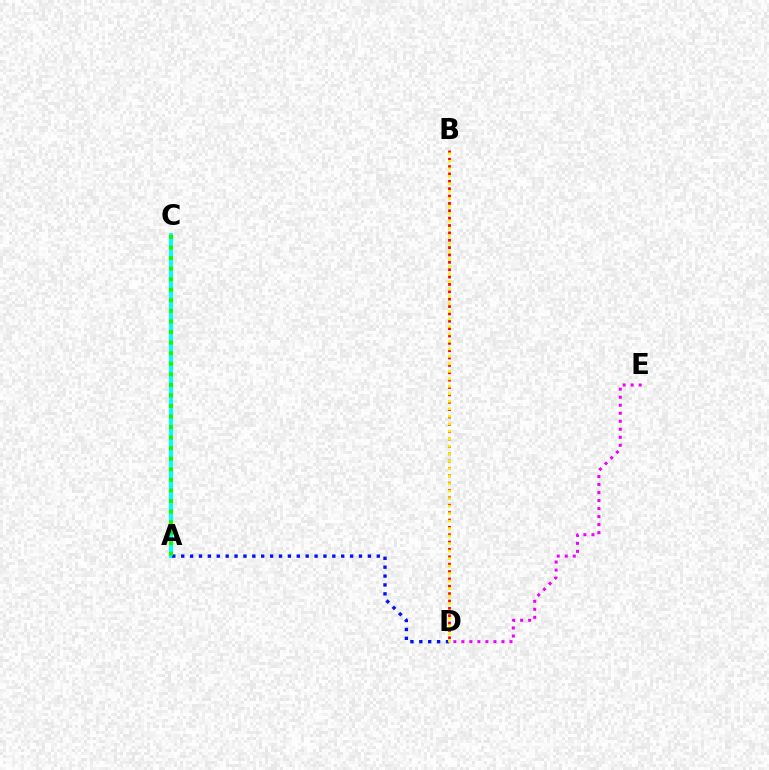{('A', 'C'): [{'color': '#00fff6', 'line_style': 'solid', 'thickness': 2.85}, {'color': '#08ff00', 'line_style': 'dotted', 'thickness': 2.87}], ('D', 'E'): [{'color': '#ee00ff', 'line_style': 'dotted', 'thickness': 2.18}], ('A', 'D'): [{'color': '#0010ff', 'line_style': 'dotted', 'thickness': 2.42}], ('B', 'D'): [{'color': '#ff0000', 'line_style': 'dotted', 'thickness': 2.0}, {'color': '#fcf500', 'line_style': 'dotted', 'thickness': 2.04}]}